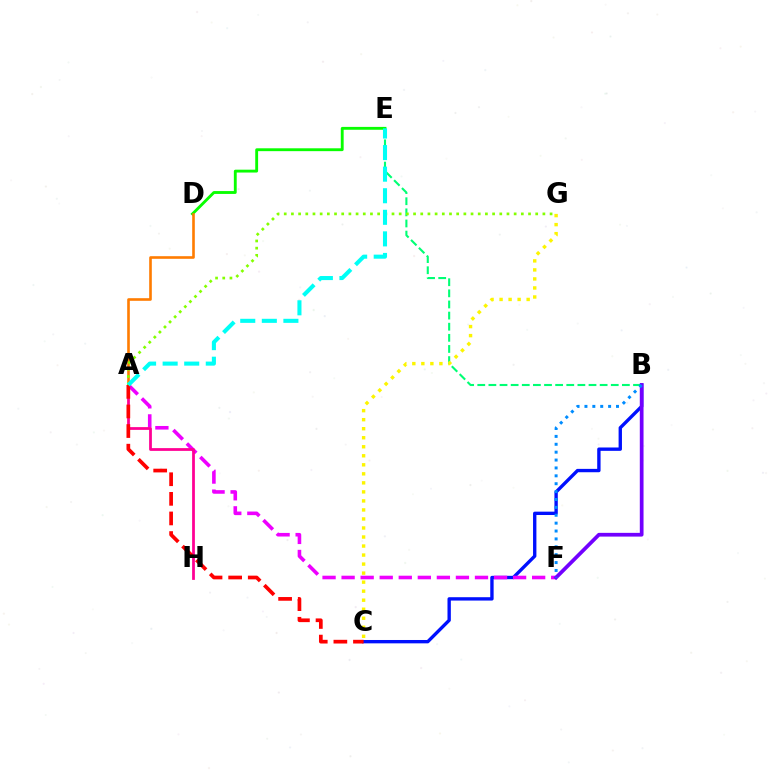{('B', 'E'): [{'color': '#00ff74', 'line_style': 'dashed', 'thickness': 1.51}], ('B', 'C'): [{'color': '#0010ff', 'line_style': 'solid', 'thickness': 2.42}], ('A', 'F'): [{'color': '#ee00ff', 'line_style': 'dashed', 'thickness': 2.59}], ('B', 'F'): [{'color': '#7200ff', 'line_style': 'solid', 'thickness': 2.69}, {'color': '#008cff', 'line_style': 'dotted', 'thickness': 2.14}], ('D', 'E'): [{'color': '#08ff00', 'line_style': 'solid', 'thickness': 2.06}], ('A', 'D'): [{'color': '#ff7c00', 'line_style': 'solid', 'thickness': 1.89}], ('C', 'G'): [{'color': '#fcf500', 'line_style': 'dotted', 'thickness': 2.45}], ('A', 'H'): [{'color': '#ff0094', 'line_style': 'solid', 'thickness': 1.99}], ('A', 'C'): [{'color': '#ff0000', 'line_style': 'dashed', 'thickness': 2.66}], ('A', 'G'): [{'color': '#84ff00', 'line_style': 'dotted', 'thickness': 1.95}], ('A', 'E'): [{'color': '#00fff6', 'line_style': 'dashed', 'thickness': 2.93}]}